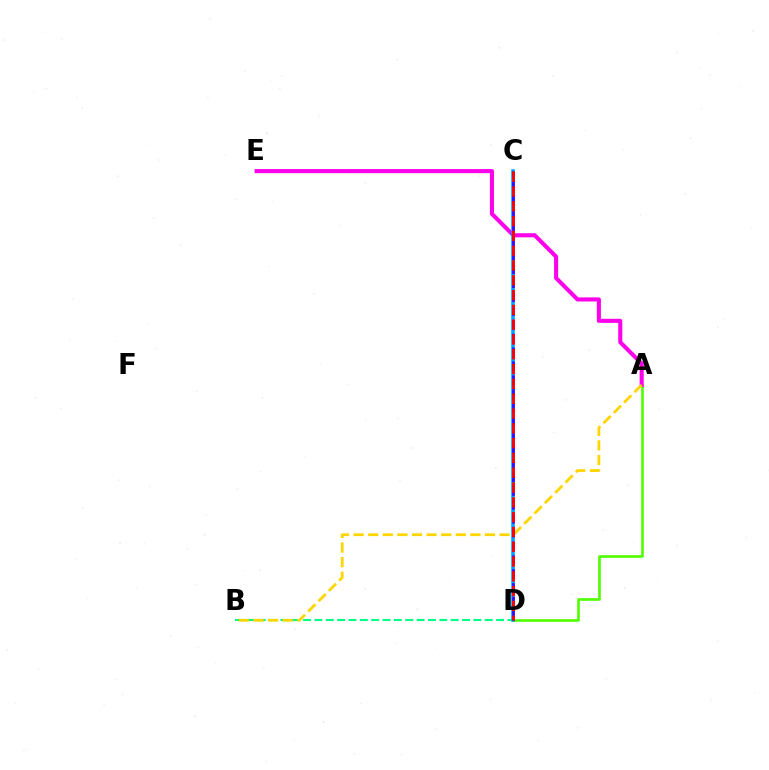{('B', 'D'): [{'color': '#00ff86', 'line_style': 'dashed', 'thickness': 1.54}], ('A', 'D'): [{'color': '#4fff00', 'line_style': 'solid', 'thickness': 1.9}], ('A', 'E'): [{'color': '#ff00ed', 'line_style': 'solid', 'thickness': 2.94}], ('C', 'D'): [{'color': '#009eff', 'line_style': 'solid', 'thickness': 2.56}, {'color': '#3700ff', 'line_style': 'dashed', 'thickness': 1.88}, {'color': '#ff0000', 'line_style': 'dashed', 'thickness': 2.01}], ('A', 'B'): [{'color': '#ffd500', 'line_style': 'dashed', 'thickness': 1.98}]}